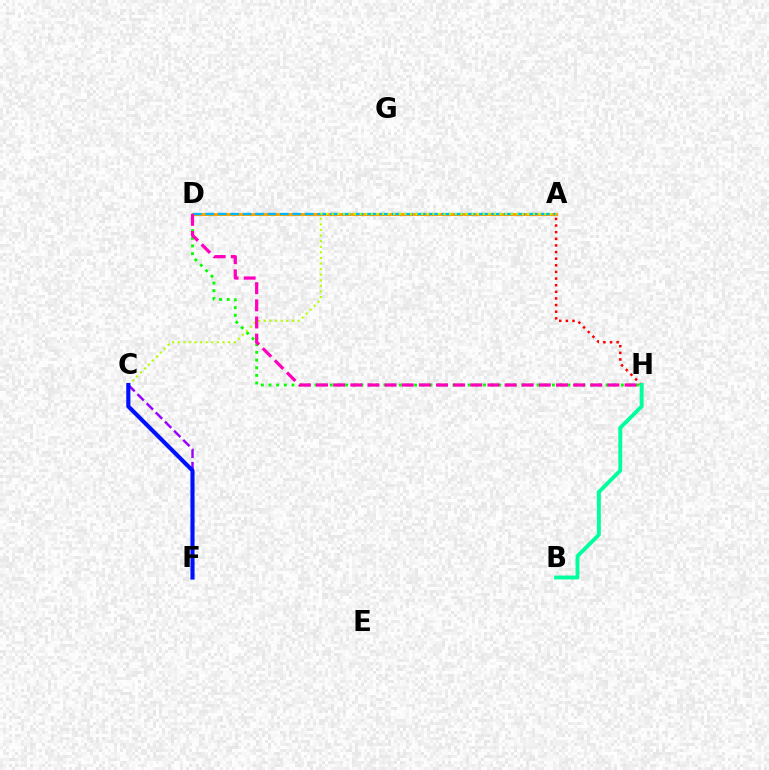{('C', 'F'): [{'color': '#9b00ff', 'line_style': 'dashed', 'thickness': 1.76}, {'color': '#0010ff', 'line_style': 'solid', 'thickness': 2.96}], ('D', 'H'): [{'color': '#08ff00', 'line_style': 'dotted', 'thickness': 2.08}, {'color': '#ff00bd', 'line_style': 'dashed', 'thickness': 2.33}], ('A', 'H'): [{'color': '#ff0000', 'line_style': 'dotted', 'thickness': 1.8}], ('A', 'D'): [{'color': '#ffa500', 'line_style': 'solid', 'thickness': 2.18}, {'color': '#00b5ff', 'line_style': 'dashed', 'thickness': 1.69}], ('A', 'C'): [{'color': '#b3ff00', 'line_style': 'dotted', 'thickness': 1.52}], ('B', 'H'): [{'color': '#00ff9d', 'line_style': 'solid', 'thickness': 2.8}]}